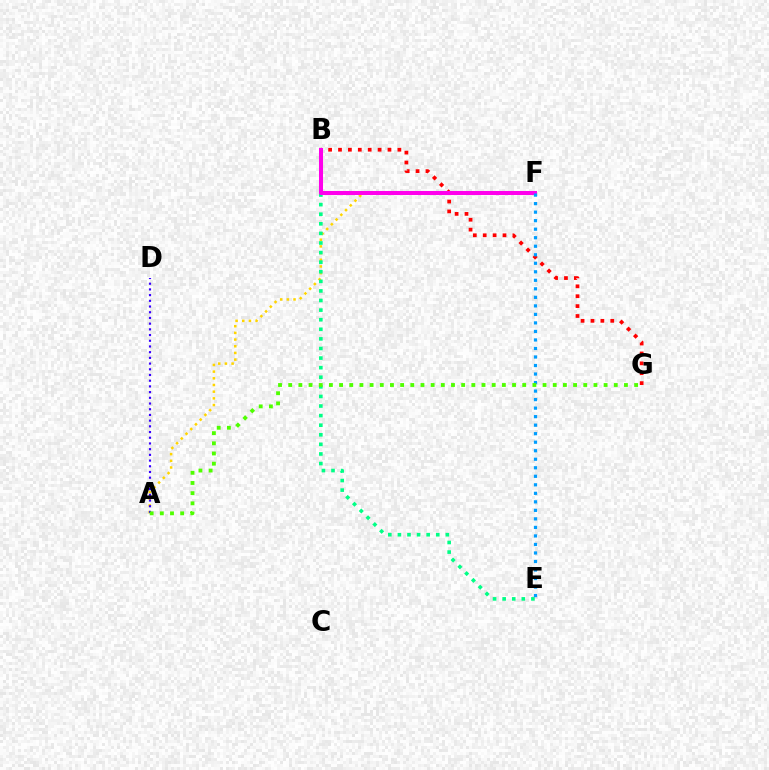{('A', 'F'): [{'color': '#ffd500', 'line_style': 'dotted', 'thickness': 1.82}], ('B', 'E'): [{'color': '#00ff86', 'line_style': 'dotted', 'thickness': 2.61}], ('B', 'G'): [{'color': '#ff0000', 'line_style': 'dotted', 'thickness': 2.69}], ('A', 'D'): [{'color': '#3700ff', 'line_style': 'dotted', 'thickness': 1.55}], ('B', 'F'): [{'color': '#ff00ed', 'line_style': 'solid', 'thickness': 2.9}], ('E', 'F'): [{'color': '#009eff', 'line_style': 'dotted', 'thickness': 2.32}], ('A', 'G'): [{'color': '#4fff00', 'line_style': 'dotted', 'thickness': 2.76}]}